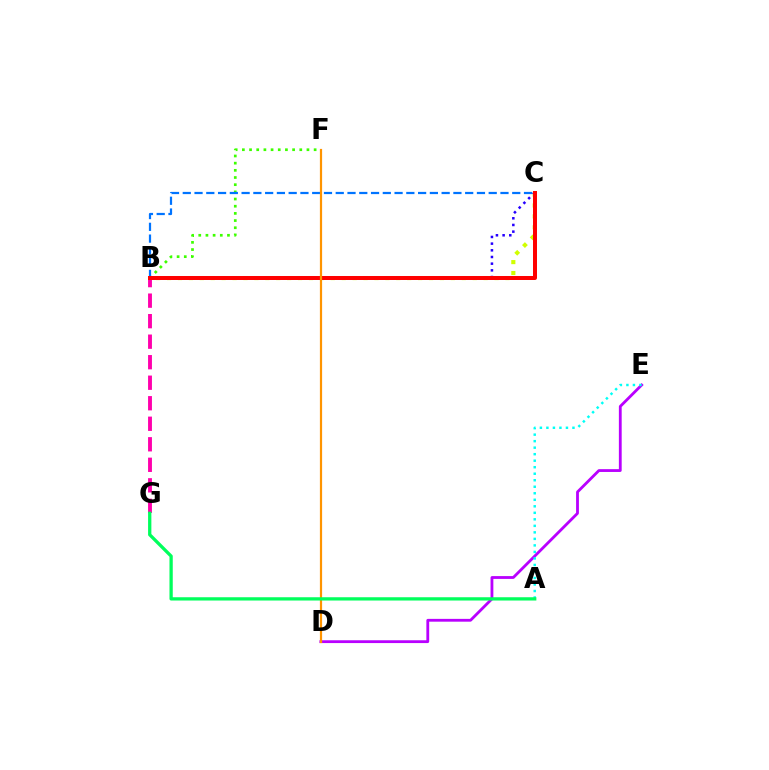{('B', 'C'): [{'color': '#d1ff00', 'line_style': 'dotted', 'thickness': 2.97}, {'color': '#0074ff', 'line_style': 'dashed', 'thickness': 1.6}, {'color': '#2500ff', 'line_style': 'dotted', 'thickness': 1.81}, {'color': '#ff0000', 'line_style': 'solid', 'thickness': 2.87}], ('B', 'F'): [{'color': '#3dff00', 'line_style': 'dotted', 'thickness': 1.95}], ('D', 'E'): [{'color': '#b900ff', 'line_style': 'solid', 'thickness': 2.02}], ('A', 'E'): [{'color': '#00fff6', 'line_style': 'dotted', 'thickness': 1.77}], ('B', 'G'): [{'color': '#ff00ac', 'line_style': 'dashed', 'thickness': 2.79}], ('D', 'F'): [{'color': '#ff9400', 'line_style': 'solid', 'thickness': 1.59}], ('A', 'G'): [{'color': '#00ff5c', 'line_style': 'solid', 'thickness': 2.37}]}